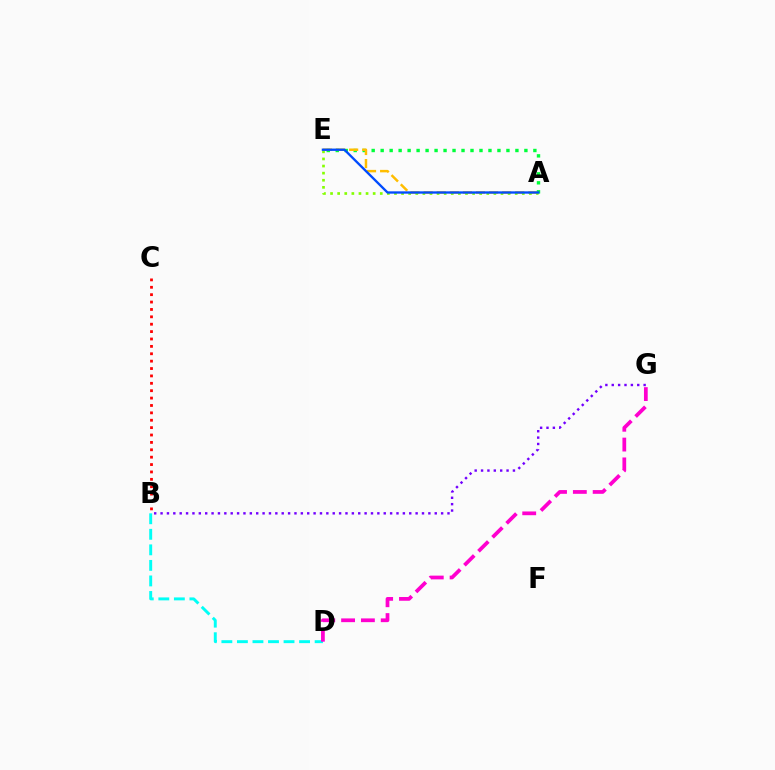{('B', 'G'): [{'color': '#7200ff', 'line_style': 'dotted', 'thickness': 1.73}], ('B', 'D'): [{'color': '#00fff6', 'line_style': 'dashed', 'thickness': 2.11}], ('A', 'E'): [{'color': '#00ff39', 'line_style': 'dotted', 'thickness': 2.44}, {'color': '#ffbd00', 'line_style': 'dashed', 'thickness': 1.78}, {'color': '#84ff00', 'line_style': 'dotted', 'thickness': 1.93}, {'color': '#004bff', 'line_style': 'solid', 'thickness': 1.68}], ('B', 'C'): [{'color': '#ff0000', 'line_style': 'dotted', 'thickness': 2.01}], ('D', 'G'): [{'color': '#ff00cf', 'line_style': 'dashed', 'thickness': 2.69}]}